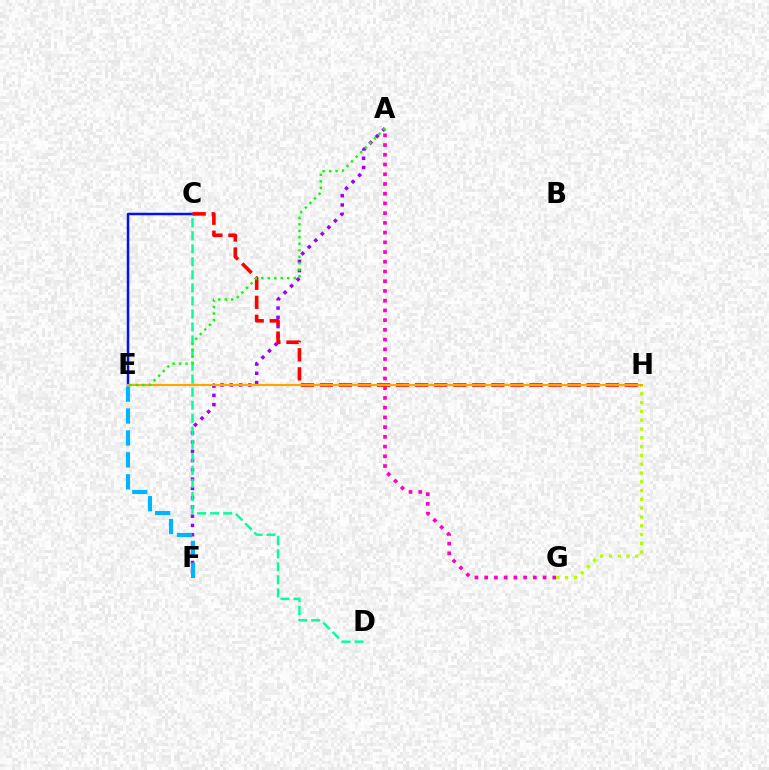{('A', 'G'): [{'color': '#ff00bd', 'line_style': 'dotted', 'thickness': 2.64}], ('C', 'E'): [{'color': '#0010ff', 'line_style': 'solid', 'thickness': 1.8}], ('A', 'F'): [{'color': '#9b00ff', 'line_style': 'dotted', 'thickness': 2.52}], ('C', 'H'): [{'color': '#ff0000', 'line_style': 'dashed', 'thickness': 2.59}], ('E', 'F'): [{'color': '#00b5ff', 'line_style': 'dashed', 'thickness': 2.98}], ('G', 'H'): [{'color': '#b3ff00', 'line_style': 'dotted', 'thickness': 2.39}], ('E', 'H'): [{'color': '#ffa500', 'line_style': 'solid', 'thickness': 1.57}], ('C', 'D'): [{'color': '#00ff9d', 'line_style': 'dashed', 'thickness': 1.77}], ('A', 'E'): [{'color': '#08ff00', 'line_style': 'dotted', 'thickness': 1.76}]}